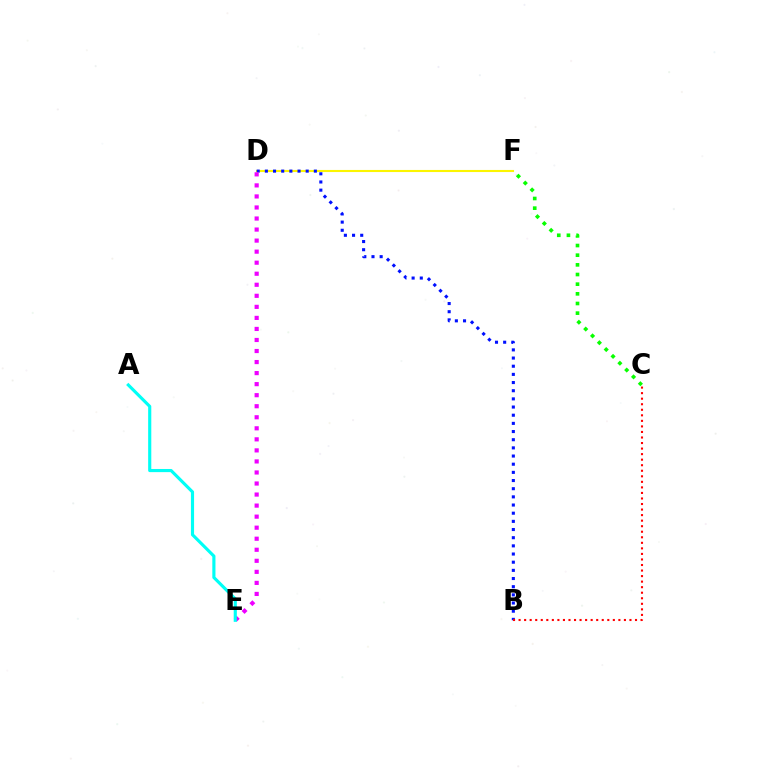{('C', 'F'): [{'color': '#08ff00', 'line_style': 'dotted', 'thickness': 2.62}], ('D', 'F'): [{'color': '#fcf500', 'line_style': 'solid', 'thickness': 1.51}], ('B', 'D'): [{'color': '#0010ff', 'line_style': 'dotted', 'thickness': 2.22}], ('D', 'E'): [{'color': '#ee00ff', 'line_style': 'dotted', 'thickness': 3.0}], ('B', 'C'): [{'color': '#ff0000', 'line_style': 'dotted', 'thickness': 1.51}], ('A', 'E'): [{'color': '#00fff6', 'line_style': 'solid', 'thickness': 2.26}]}